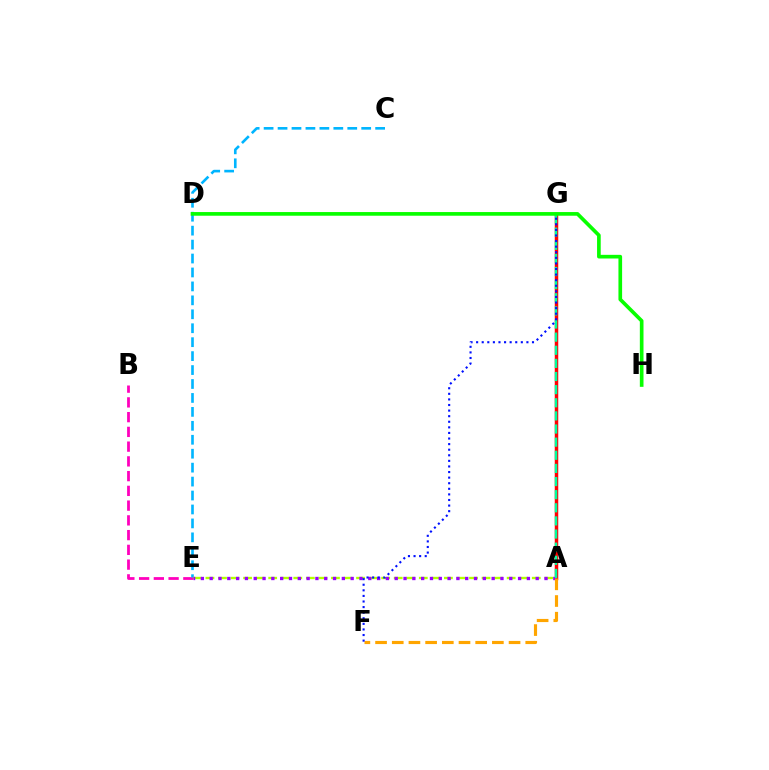{('A', 'G'): [{'color': '#ff0000', 'line_style': 'solid', 'thickness': 2.51}, {'color': '#00ff9d', 'line_style': 'dashed', 'thickness': 1.78}], ('B', 'E'): [{'color': '#ff00bd', 'line_style': 'dashed', 'thickness': 2.0}], ('C', 'E'): [{'color': '#00b5ff', 'line_style': 'dashed', 'thickness': 1.89}], ('A', 'E'): [{'color': '#b3ff00', 'line_style': 'dashed', 'thickness': 1.71}, {'color': '#9b00ff', 'line_style': 'dotted', 'thickness': 2.39}], ('A', 'F'): [{'color': '#ffa500', 'line_style': 'dashed', 'thickness': 2.27}], ('F', 'G'): [{'color': '#0010ff', 'line_style': 'dotted', 'thickness': 1.52}], ('D', 'H'): [{'color': '#08ff00', 'line_style': 'solid', 'thickness': 2.64}]}